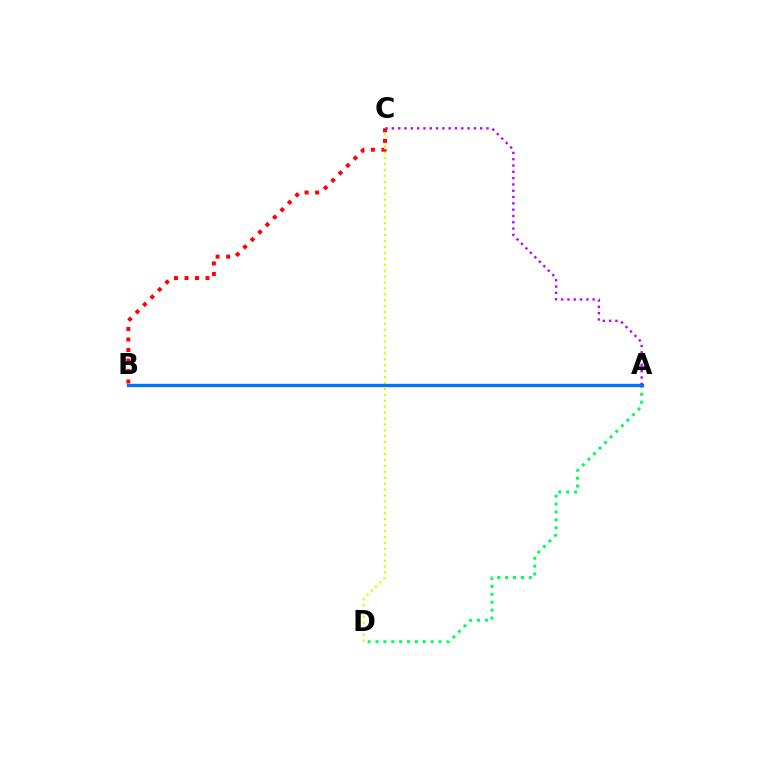{('C', 'D'): [{'color': '#d1ff00', 'line_style': 'dotted', 'thickness': 1.61}], ('A', 'D'): [{'color': '#00ff5c', 'line_style': 'dotted', 'thickness': 2.14}], ('B', 'C'): [{'color': '#ff0000', 'line_style': 'dotted', 'thickness': 2.85}], ('A', 'B'): [{'color': '#0074ff', 'line_style': 'solid', 'thickness': 2.4}], ('A', 'C'): [{'color': '#b900ff', 'line_style': 'dotted', 'thickness': 1.71}]}